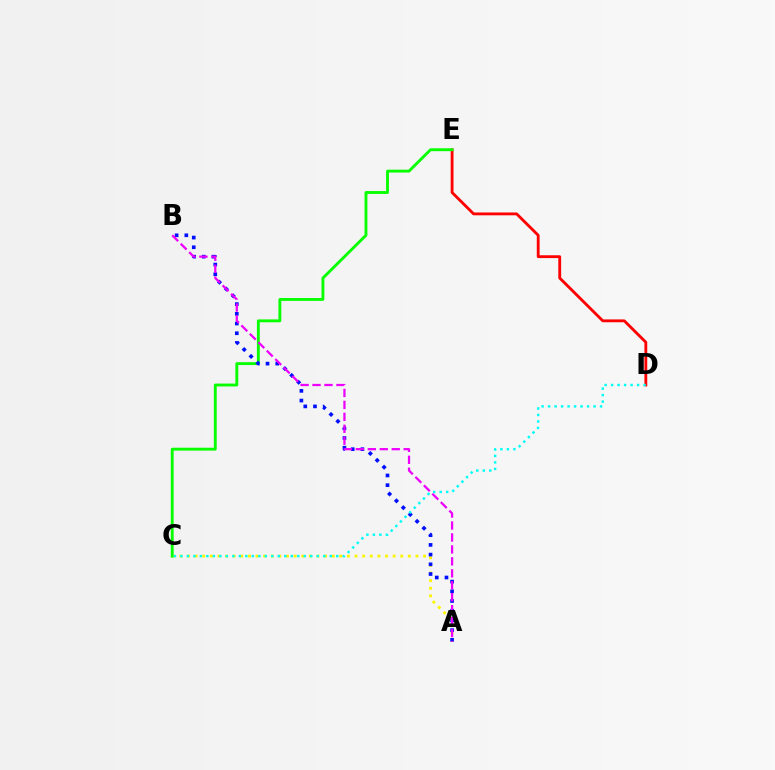{('A', 'C'): [{'color': '#fcf500', 'line_style': 'dotted', 'thickness': 2.07}], ('D', 'E'): [{'color': '#ff0000', 'line_style': 'solid', 'thickness': 2.04}], ('C', 'E'): [{'color': '#08ff00', 'line_style': 'solid', 'thickness': 2.07}], ('A', 'B'): [{'color': '#0010ff', 'line_style': 'dotted', 'thickness': 2.64}, {'color': '#ee00ff', 'line_style': 'dashed', 'thickness': 1.62}], ('C', 'D'): [{'color': '#00fff6', 'line_style': 'dotted', 'thickness': 1.76}]}